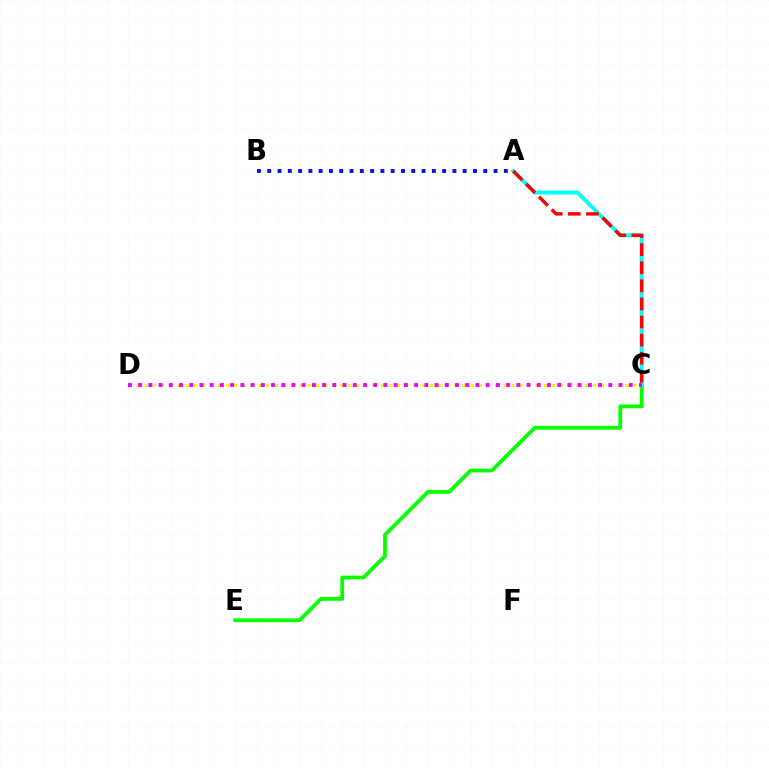{('C', 'E'): [{'color': '#08ff00', 'line_style': 'solid', 'thickness': 2.73}], ('C', 'D'): [{'color': '#fcf500', 'line_style': 'dotted', 'thickness': 2.21}, {'color': '#ee00ff', 'line_style': 'dotted', 'thickness': 2.78}], ('A', 'C'): [{'color': '#00fff6', 'line_style': 'solid', 'thickness': 2.81}, {'color': '#ff0000', 'line_style': 'dashed', 'thickness': 2.46}], ('A', 'B'): [{'color': '#0010ff', 'line_style': 'dotted', 'thickness': 2.8}]}